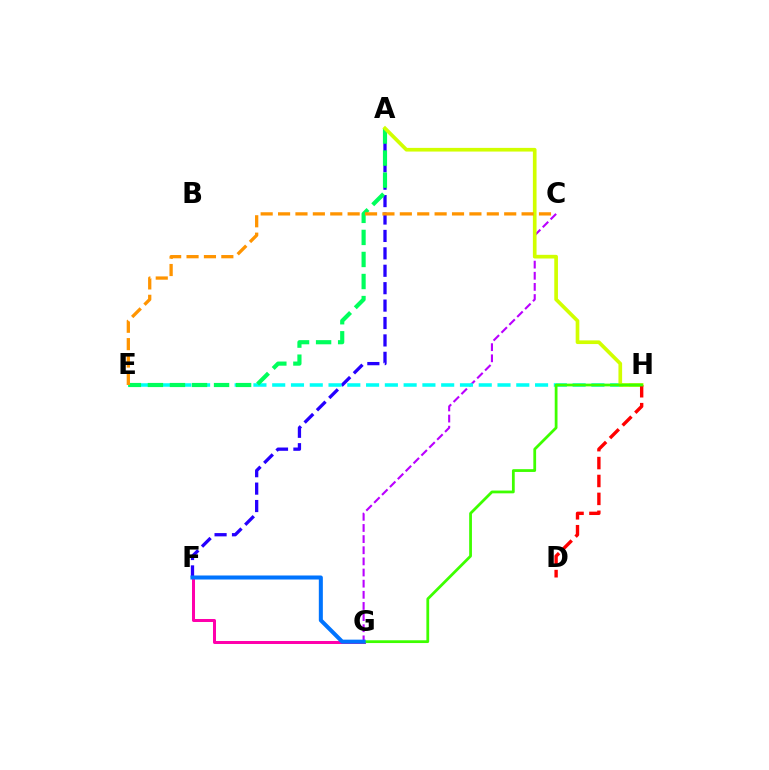{('C', 'G'): [{'color': '#b900ff', 'line_style': 'dashed', 'thickness': 1.51}], ('A', 'F'): [{'color': '#2500ff', 'line_style': 'dashed', 'thickness': 2.37}], ('E', 'H'): [{'color': '#00fff6', 'line_style': 'dashed', 'thickness': 2.55}], ('A', 'E'): [{'color': '#00ff5c', 'line_style': 'dashed', 'thickness': 3.0}], ('F', 'G'): [{'color': '#ff00ac', 'line_style': 'solid', 'thickness': 2.17}, {'color': '#0074ff', 'line_style': 'solid', 'thickness': 2.9}], ('A', 'H'): [{'color': '#d1ff00', 'line_style': 'solid', 'thickness': 2.64}], ('D', 'H'): [{'color': '#ff0000', 'line_style': 'dashed', 'thickness': 2.43}], ('G', 'H'): [{'color': '#3dff00', 'line_style': 'solid', 'thickness': 2.0}], ('C', 'E'): [{'color': '#ff9400', 'line_style': 'dashed', 'thickness': 2.36}]}